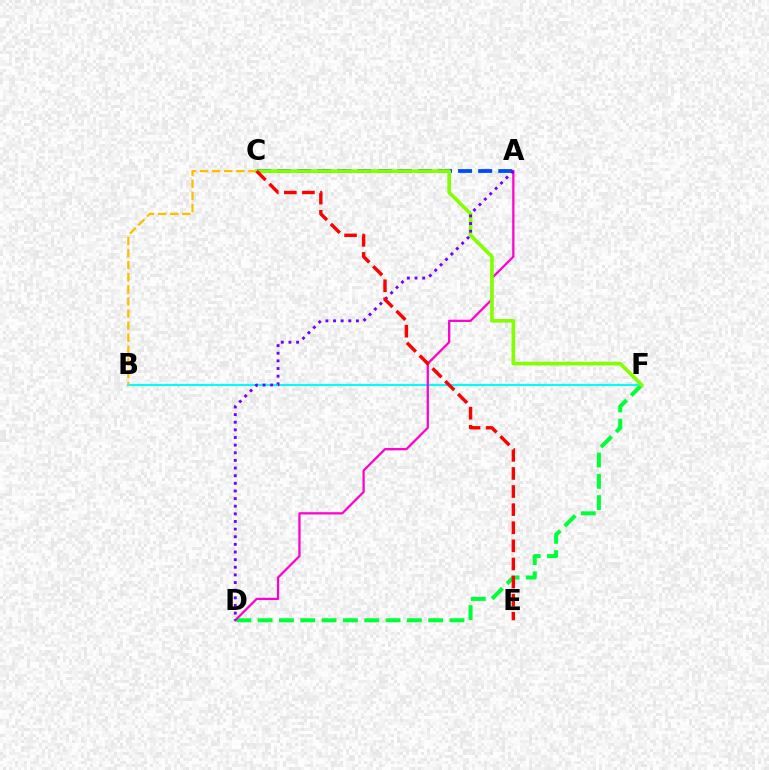{('D', 'F'): [{'color': '#00ff39', 'line_style': 'dashed', 'thickness': 2.9}], ('B', 'F'): [{'color': '#00fff6', 'line_style': 'solid', 'thickness': 1.51}], ('A', 'C'): [{'color': '#004bff', 'line_style': 'dashed', 'thickness': 2.73}], ('A', 'D'): [{'color': '#ff00cf', 'line_style': 'solid', 'thickness': 1.62}, {'color': '#7200ff', 'line_style': 'dotted', 'thickness': 2.07}], ('B', 'C'): [{'color': '#ffbd00', 'line_style': 'dashed', 'thickness': 1.64}], ('C', 'F'): [{'color': '#84ff00', 'line_style': 'solid', 'thickness': 2.63}], ('C', 'E'): [{'color': '#ff0000', 'line_style': 'dashed', 'thickness': 2.46}]}